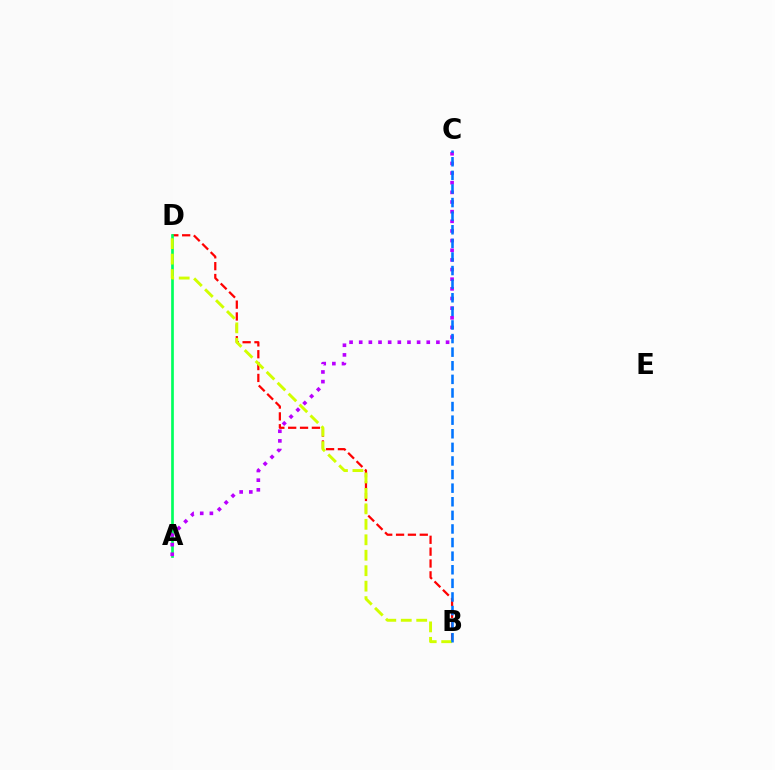{('B', 'D'): [{'color': '#ff0000', 'line_style': 'dashed', 'thickness': 1.61}, {'color': '#d1ff00', 'line_style': 'dashed', 'thickness': 2.1}], ('A', 'D'): [{'color': '#00ff5c', 'line_style': 'solid', 'thickness': 1.94}], ('A', 'C'): [{'color': '#b900ff', 'line_style': 'dotted', 'thickness': 2.62}], ('B', 'C'): [{'color': '#0074ff', 'line_style': 'dashed', 'thickness': 1.85}]}